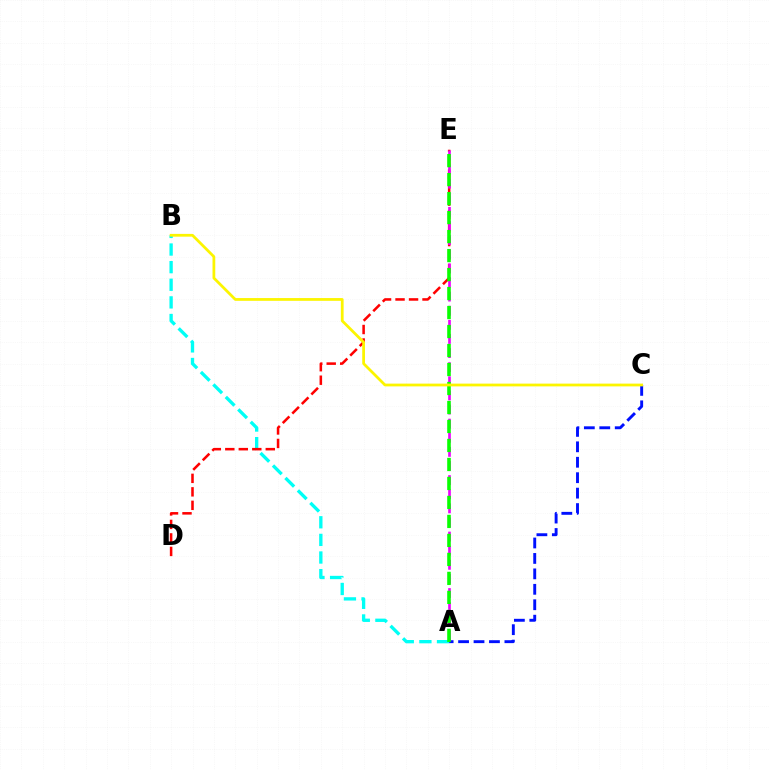{('A', 'B'): [{'color': '#00fff6', 'line_style': 'dashed', 'thickness': 2.39}], ('D', 'E'): [{'color': '#ff0000', 'line_style': 'dashed', 'thickness': 1.83}], ('A', 'C'): [{'color': '#0010ff', 'line_style': 'dashed', 'thickness': 2.1}], ('A', 'E'): [{'color': '#ee00ff', 'line_style': 'dashed', 'thickness': 1.92}, {'color': '#08ff00', 'line_style': 'dashed', 'thickness': 2.58}], ('B', 'C'): [{'color': '#fcf500', 'line_style': 'solid', 'thickness': 1.99}]}